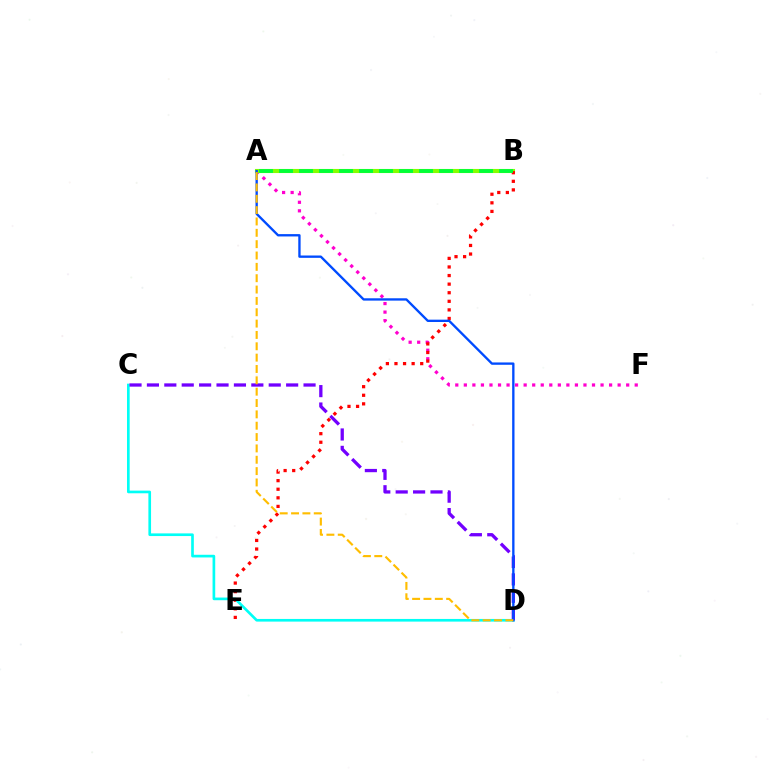{('A', 'F'): [{'color': '#ff00cf', 'line_style': 'dotted', 'thickness': 2.32}], ('A', 'B'): [{'color': '#84ff00', 'line_style': 'solid', 'thickness': 2.95}, {'color': '#00ff39', 'line_style': 'dashed', 'thickness': 2.72}], ('B', 'E'): [{'color': '#ff0000', 'line_style': 'dotted', 'thickness': 2.33}], ('C', 'D'): [{'color': '#00fff6', 'line_style': 'solid', 'thickness': 1.92}, {'color': '#7200ff', 'line_style': 'dashed', 'thickness': 2.36}], ('A', 'D'): [{'color': '#004bff', 'line_style': 'solid', 'thickness': 1.68}, {'color': '#ffbd00', 'line_style': 'dashed', 'thickness': 1.54}]}